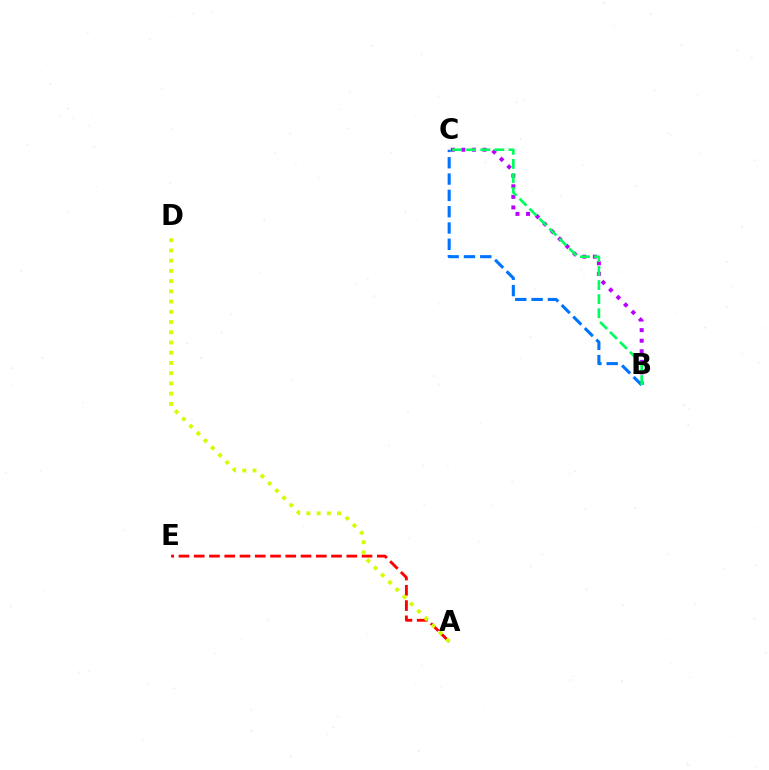{('A', 'E'): [{'color': '#ff0000', 'line_style': 'dashed', 'thickness': 2.07}], ('A', 'D'): [{'color': '#d1ff00', 'line_style': 'dotted', 'thickness': 2.78}], ('B', 'C'): [{'color': '#b900ff', 'line_style': 'dotted', 'thickness': 2.87}, {'color': '#0074ff', 'line_style': 'dashed', 'thickness': 2.22}, {'color': '#00ff5c', 'line_style': 'dashed', 'thickness': 1.91}]}